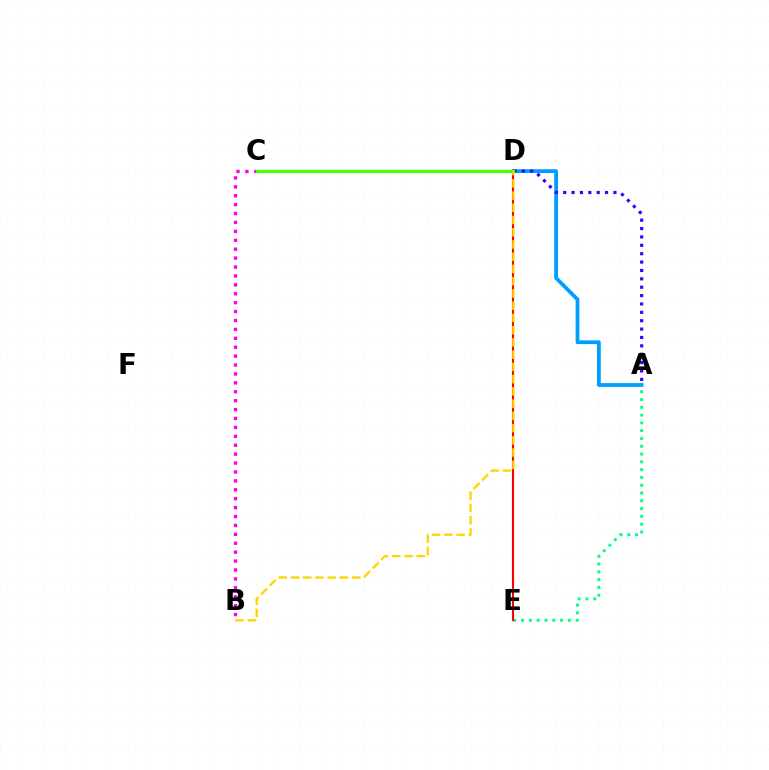{('A', 'D'): [{'color': '#009eff', 'line_style': 'solid', 'thickness': 2.73}, {'color': '#3700ff', 'line_style': 'dotted', 'thickness': 2.28}], ('B', 'C'): [{'color': '#ff00ed', 'line_style': 'dotted', 'thickness': 2.42}], ('A', 'E'): [{'color': '#00ff86', 'line_style': 'dotted', 'thickness': 2.12}], ('D', 'E'): [{'color': '#ff0000', 'line_style': 'solid', 'thickness': 1.51}], ('C', 'D'): [{'color': '#4fff00', 'line_style': 'solid', 'thickness': 2.29}], ('B', 'D'): [{'color': '#ffd500', 'line_style': 'dashed', 'thickness': 1.66}]}